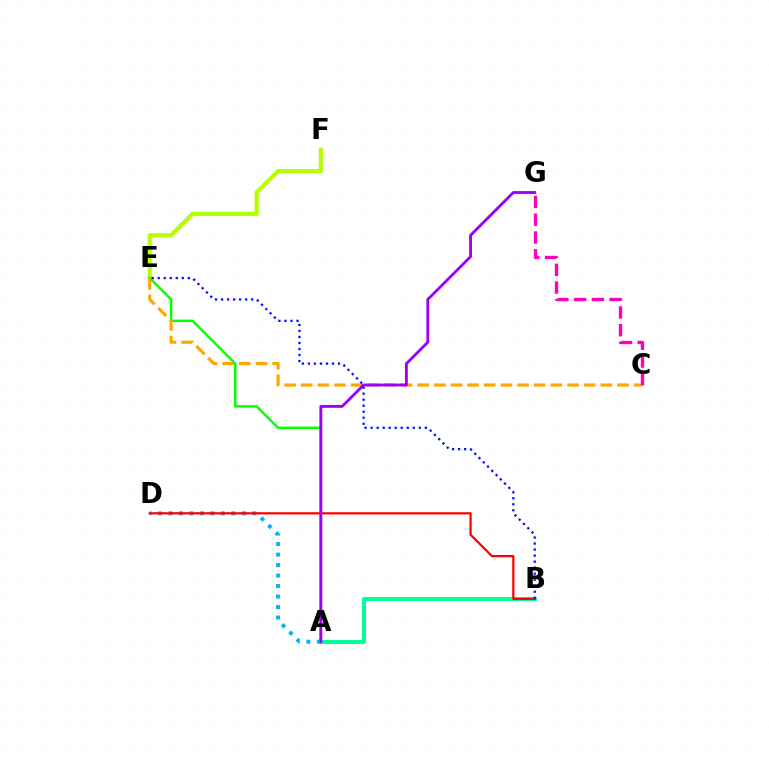{('E', 'F'): [{'color': '#b3ff00', 'line_style': 'solid', 'thickness': 2.99}], ('A', 'D'): [{'color': '#00b5ff', 'line_style': 'dotted', 'thickness': 2.85}], ('A', 'E'): [{'color': '#08ff00', 'line_style': 'solid', 'thickness': 1.77}], ('C', 'E'): [{'color': '#ffa500', 'line_style': 'dashed', 'thickness': 2.26}], ('A', 'B'): [{'color': '#00ff9d', 'line_style': 'solid', 'thickness': 2.86}], ('B', 'D'): [{'color': '#ff0000', 'line_style': 'solid', 'thickness': 1.62}], ('C', 'G'): [{'color': '#ff00bd', 'line_style': 'dashed', 'thickness': 2.41}], ('A', 'G'): [{'color': '#9b00ff', 'line_style': 'solid', 'thickness': 2.05}], ('B', 'E'): [{'color': '#0010ff', 'line_style': 'dotted', 'thickness': 1.64}]}